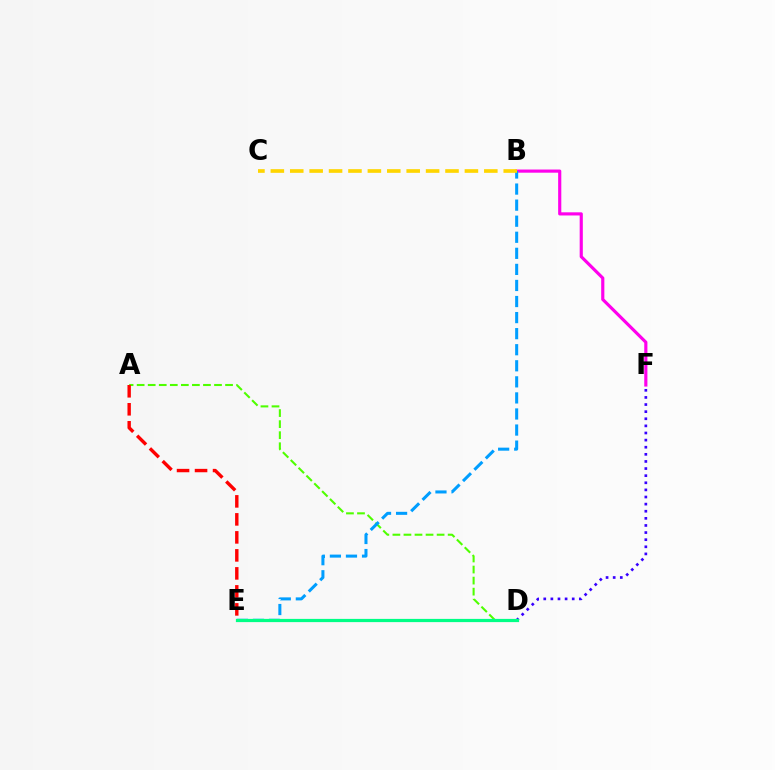{('B', 'F'): [{'color': '#ff00ed', 'line_style': 'solid', 'thickness': 2.27}], ('A', 'D'): [{'color': '#4fff00', 'line_style': 'dashed', 'thickness': 1.5}], ('B', 'E'): [{'color': '#009eff', 'line_style': 'dashed', 'thickness': 2.18}], ('D', 'F'): [{'color': '#3700ff', 'line_style': 'dotted', 'thickness': 1.93}], ('A', 'E'): [{'color': '#ff0000', 'line_style': 'dashed', 'thickness': 2.45}], ('D', 'E'): [{'color': '#00ff86', 'line_style': 'solid', 'thickness': 2.31}], ('B', 'C'): [{'color': '#ffd500', 'line_style': 'dashed', 'thickness': 2.64}]}